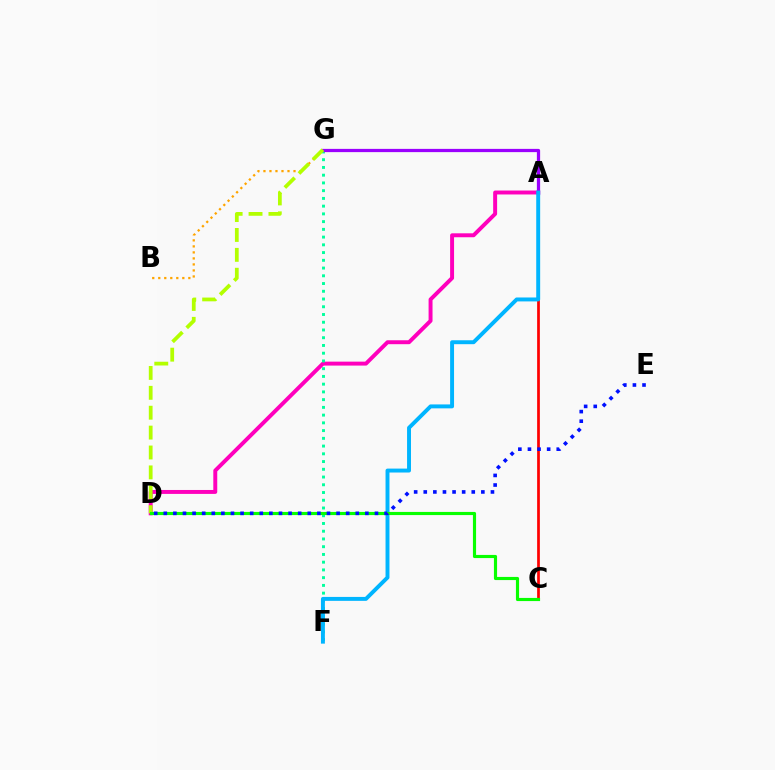{('A', 'D'): [{'color': '#ff00bd', 'line_style': 'solid', 'thickness': 2.84}], ('A', 'C'): [{'color': '#ff0000', 'line_style': 'solid', 'thickness': 1.96}], ('B', 'G'): [{'color': '#ffa500', 'line_style': 'dotted', 'thickness': 1.63}], ('F', 'G'): [{'color': '#00ff9d', 'line_style': 'dotted', 'thickness': 2.1}], ('A', 'G'): [{'color': '#9b00ff', 'line_style': 'solid', 'thickness': 2.33}], ('A', 'F'): [{'color': '#00b5ff', 'line_style': 'solid', 'thickness': 2.83}], ('D', 'G'): [{'color': '#b3ff00', 'line_style': 'dashed', 'thickness': 2.7}], ('C', 'D'): [{'color': '#08ff00', 'line_style': 'solid', 'thickness': 2.27}], ('D', 'E'): [{'color': '#0010ff', 'line_style': 'dotted', 'thickness': 2.61}]}